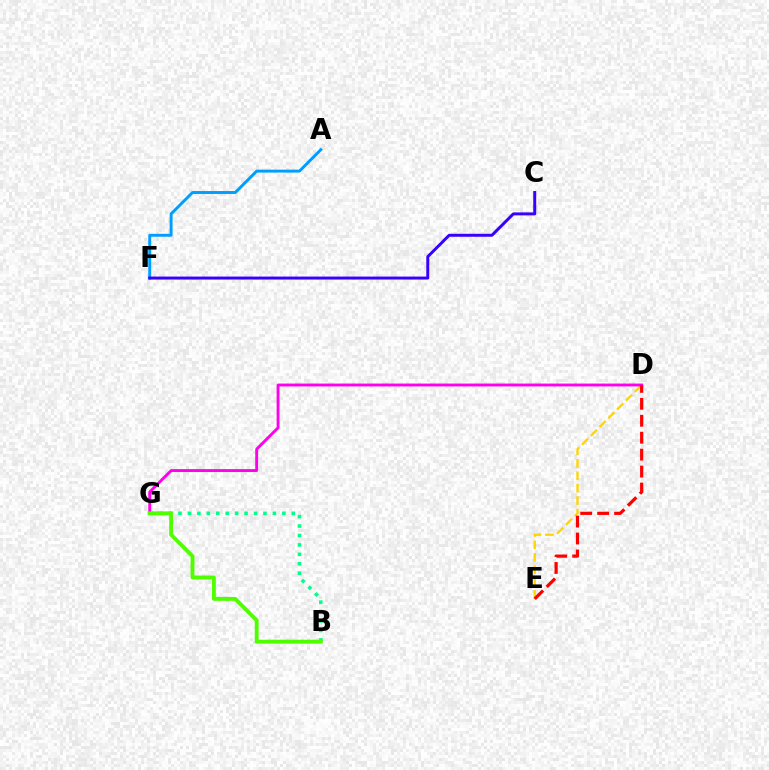{('D', 'E'): [{'color': '#ffd500', 'line_style': 'dashed', 'thickness': 1.69}, {'color': '#ff0000', 'line_style': 'dashed', 'thickness': 2.3}], ('D', 'G'): [{'color': '#ff00ed', 'line_style': 'solid', 'thickness': 2.07}], ('B', 'G'): [{'color': '#00ff86', 'line_style': 'dotted', 'thickness': 2.56}, {'color': '#4fff00', 'line_style': 'solid', 'thickness': 2.79}], ('A', 'F'): [{'color': '#009eff', 'line_style': 'solid', 'thickness': 2.11}], ('C', 'F'): [{'color': '#3700ff', 'line_style': 'solid', 'thickness': 2.14}]}